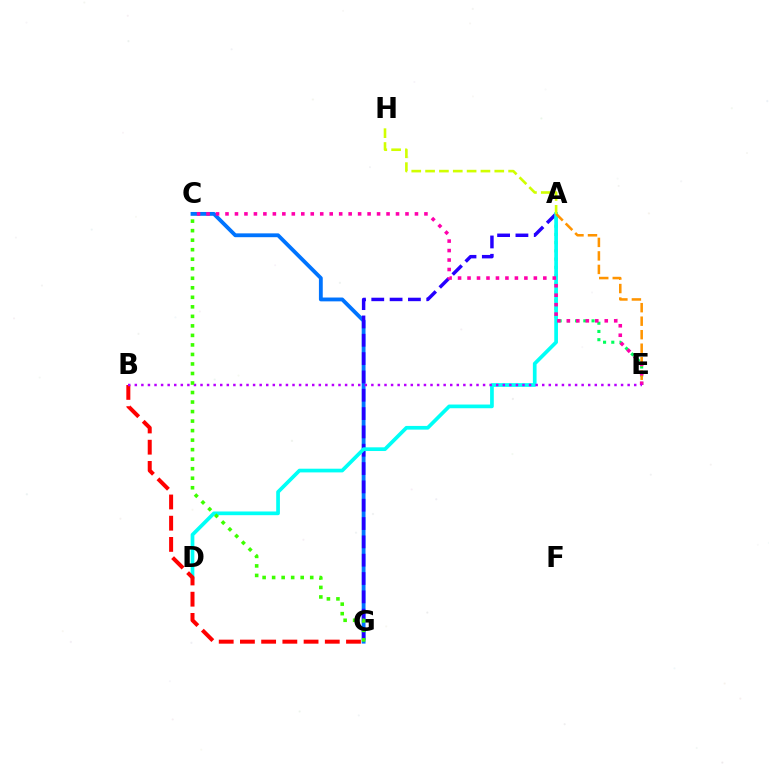{('A', 'E'): [{'color': '#00ff5c', 'line_style': 'dotted', 'thickness': 2.23}, {'color': '#ff9400', 'line_style': 'dashed', 'thickness': 1.84}], ('C', 'G'): [{'color': '#0074ff', 'line_style': 'solid', 'thickness': 2.76}, {'color': '#3dff00', 'line_style': 'dotted', 'thickness': 2.59}], ('A', 'G'): [{'color': '#2500ff', 'line_style': 'dashed', 'thickness': 2.49}], ('A', 'D'): [{'color': '#00fff6', 'line_style': 'solid', 'thickness': 2.66}], ('B', 'G'): [{'color': '#ff0000', 'line_style': 'dashed', 'thickness': 2.88}], ('C', 'E'): [{'color': '#ff00ac', 'line_style': 'dotted', 'thickness': 2.57}], ('B', 'E'): [{'color': '#b900ff', 'line_style': 'dotted', 'thickness': 1.79}], ('A', 'H'): [{'color': '#d1ff00', 'line_style': 'dashed', 'thickness': 1.88}]}